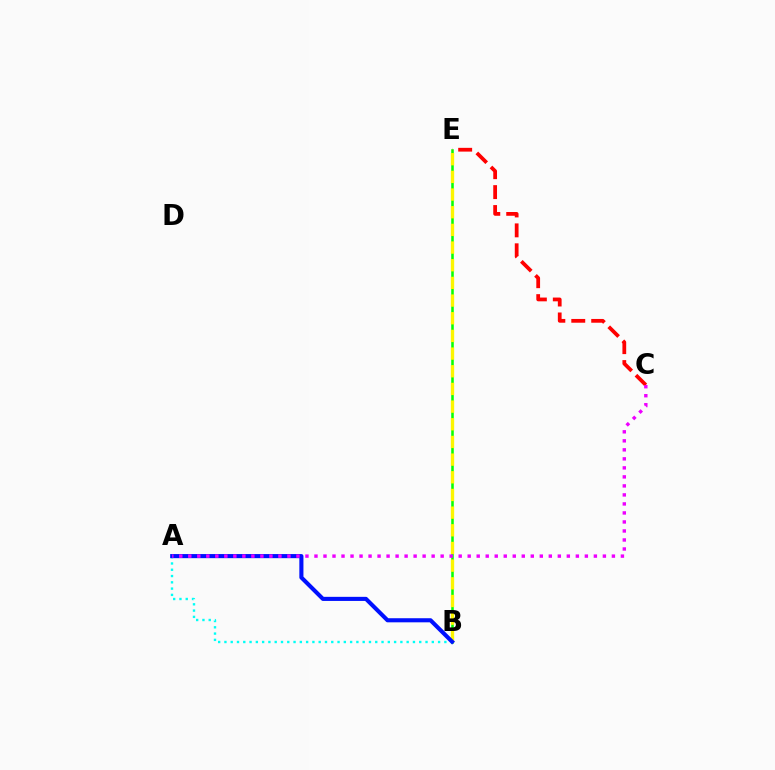{('B', 'E'): [{'color': '#08ff00', 'line_style': 'solid', 'thickness': 1.83}, {'color': '#fcf500', 'line_style': 'dashed', 'thickness': 2.4}], ('A', 'B'): [{'color': '#00fff6', 'line_style': 'dotted', 'thickness': 1.71}, {'color': '#0010ff', 'line_style': 'solid', 'thickness': 2.95}], ('C', 'E'): [{'color': '#ff0000', 'line_style': 'dashed', 'thickness': 2.71}], ('A', 'C'): [{'color': '#ee00ff', 'line_style': 'dotted', 'thickness': 2.45}]}